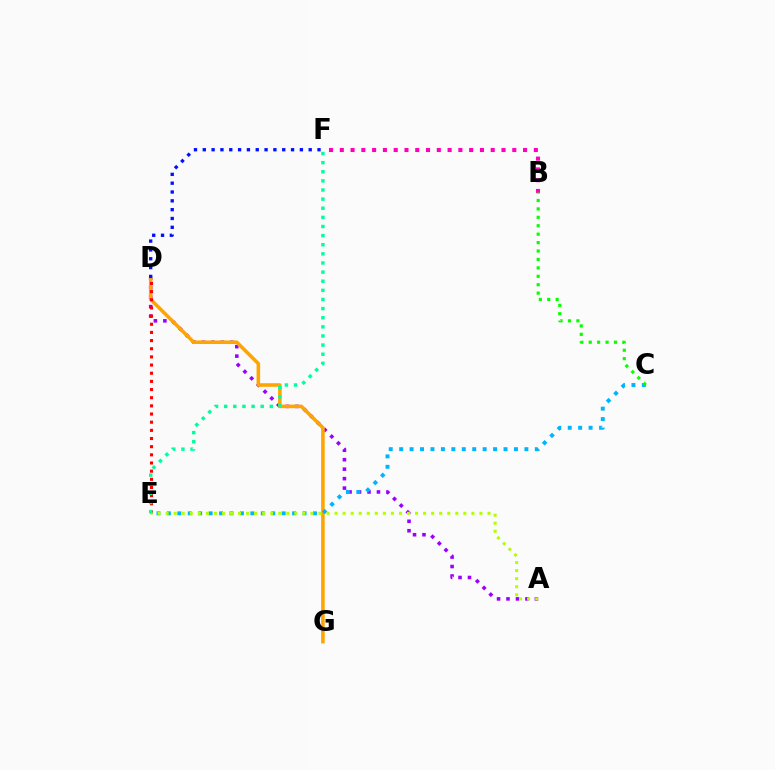{('A', 'D'): [{'color': '#9b00ff', 'line_style': 'dotted', 'thickness': 2.57}], ('D', 'G'): [{'color': '#ffa500', 'line_style': 'solid', 'thickness': 2.56}], ('D', 'F'): [{'color': '#0010ff', 'line_style': 'dotted', 'thickness': 2.4}], ('D', 'E'): [{'color': '#ff0000', 'line_style': 'dotted', 'thickness': 2.22}], ('C', 'E'): [{'color': '#00b5ff', 'line_style': 'dotted', 'thickness': 2.84}], ('A', 'E'): [{'color': '#b3ff00', 'line_style': 'dotted', 'thickness': 2.19}], ('E', 'F'): [{'color': '#00ff9d', 'line_style': 'dotted', 'thickness': 2.48}], ('B', 'F'): [{'color': '#ff00bd', 'line_style': 'dotted', 'thickness': 2.93}], ('B', 'C'): [{'color': '#08ff00', 'line_style': 'dotted', 'thickness': 2.29}]}